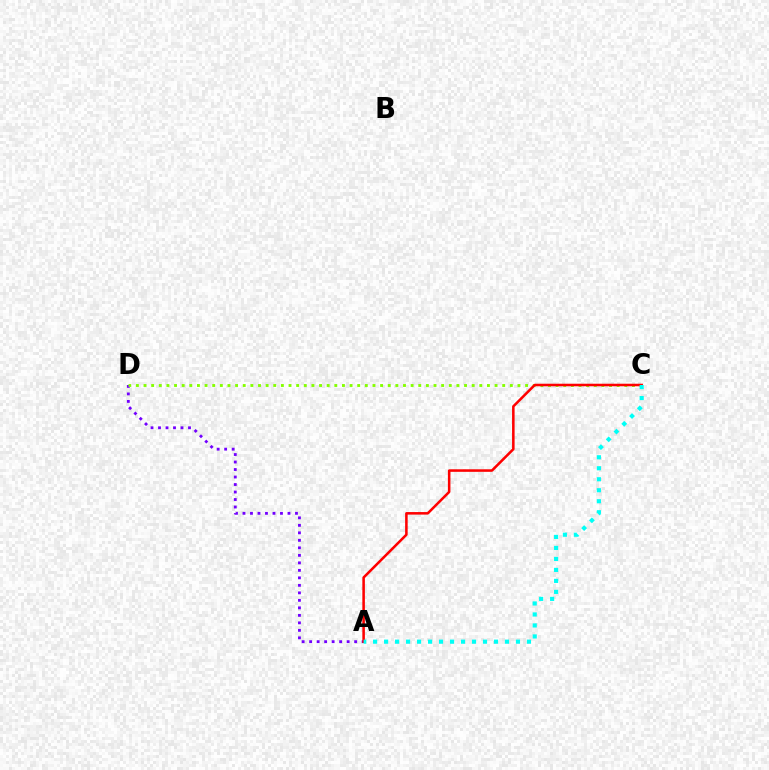{('A', 'D'): [{'color': '#7200ff', 'line_style': 'dotted', 'thickness': 2.04}], ('C', 'D'): [{'color': '#84ff00', 'line_style': 'dotted', 'thickness': 2.07}], ('A', 'C'): [{'color': '#ff0000', 'line_style': 'solid', 'thickness': 1.83}, {'color': '#00fff6', 'line_style': 'dotted', 'thickness': 2.99}]}